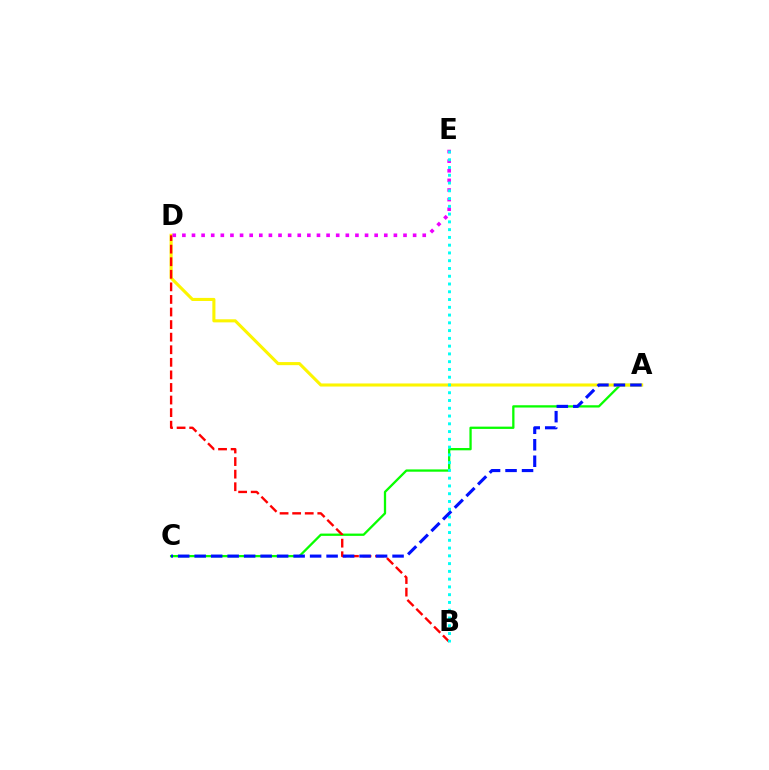{('A', 'C'): [{'color': '#08ff00', 'line_style': 'solid', 'thickness': 1.65}, {'color': '#0010ff', 'line_style': 'dashed', 'thickness': 2.24}], ('A', 'D'): [{'color': '#fcf500', 'line_style': 'solid', 'thickness': 2.22}], ('B', 'D'): [{'color': '#ff0000', 'line_style': 'dashed', 'thickness': 1.71}], ('D', 'E'): [{'color': '#ee00ff', 'line_style': 'dotted', 'thickness': 2.61}], ('B', 'E'): [{'color': '#00fff6', 'line_style': 'dotted', 'thickness': 2.11}]}